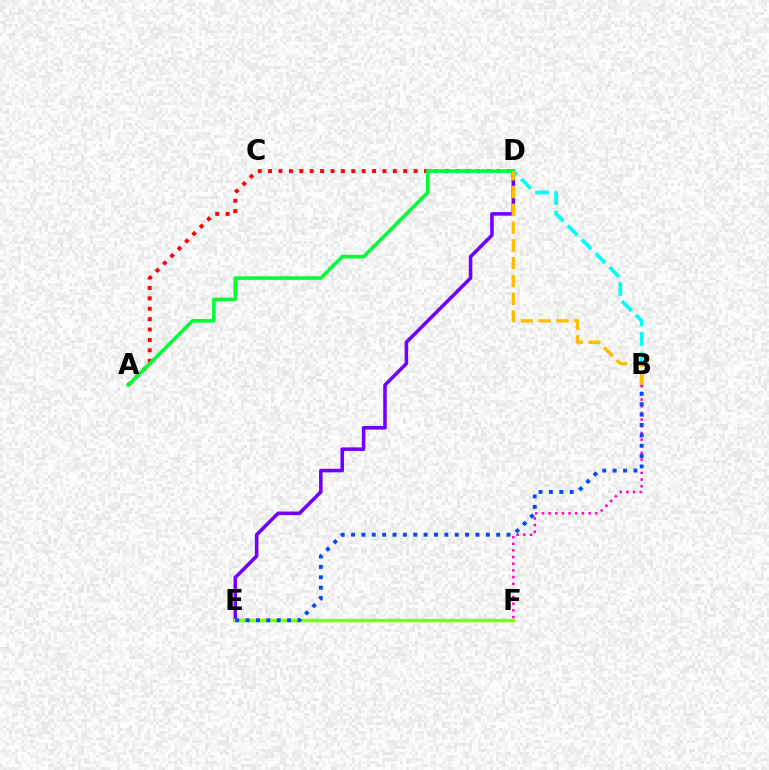{('D', 'E'): [{'color': '#7200ff', 'line_style': 'solid', 'thickness': 2.56}], ('B', 'F'): [{'color': '#ff00cf', 'line_style': 'dotted', 'thickness': 1.81}], ('A', 'D'): [{'color': '#ff0000', 'line_style': 'dotted', 'thickness': 2.82}, {'color': '#00ff39', 'line_style': 'solid', 'thickness': 2.58}], ('E', 'F'): [{'color': '#84ff00', 'line_style': 'solid', 'thickness': 2.5}], ('B', 'D'): [{'color': '#00fff6', 'line_style': 'dashed', 'thickness': 2.66}, {'color': '#ffbd00', 'line_style': 'dashed', 'thickness': 2.42}], ('B', 'E'): [{'color': '#004bff', 'line_style': 'dotted', 'thickness': 2.82}]}